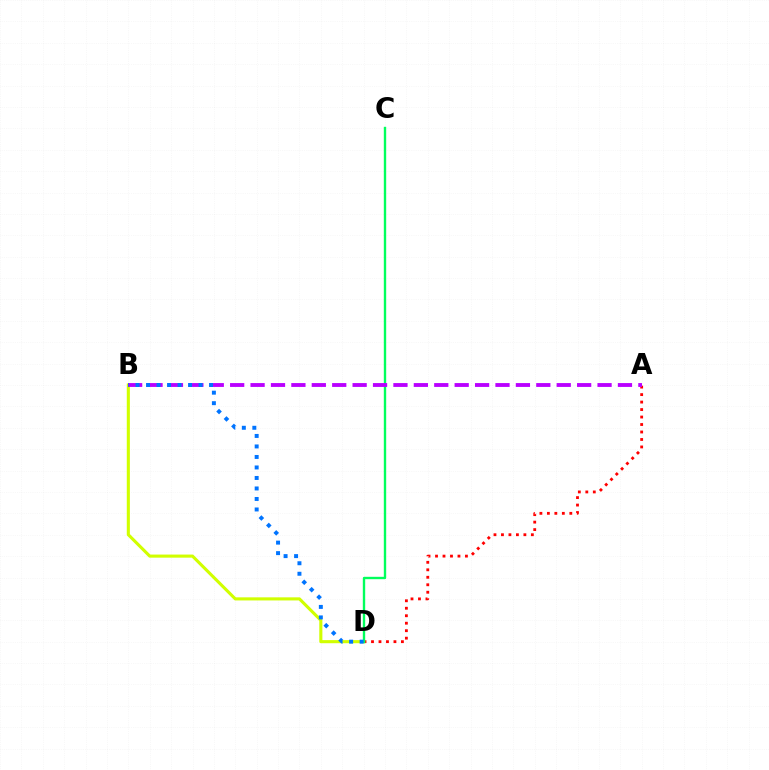{('A', 'D'): [{'color': '#ff0000', 'line_style': 'dotted', 'thickness': 2.03}], ('B', 'D'): [{'color': '#d1ff00', 'line_style': 'solid', 'thickness': 2.23}, {'color': '#0074ff', 'line_style': 'dotted', 'thickness': 2.85}], ('C', 'D'): [{'color': '#00ff5c', 'line_style': 'solid', 'thickness': 1.71}], ('A', 'B'): [{'color': '#b900ff', 'line_style': 'dashed', 'thickness': 2.77}]}